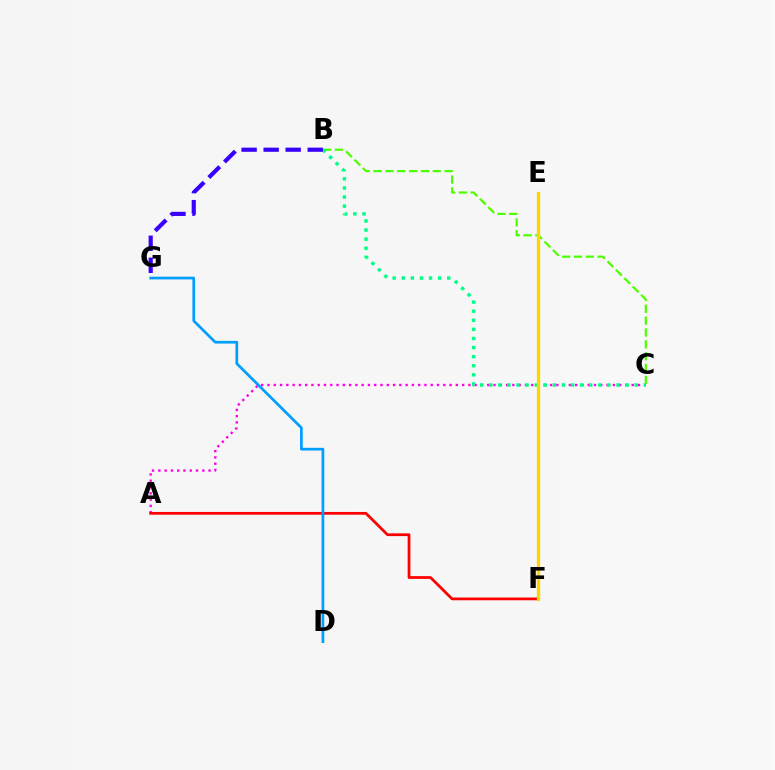{('B', 'C'): [{'color': '#4fff00', 'line_style': 'dashed', 'thickness': 1.61}, {'color': '#00ff86', 'line_style': 'dotted', 'thickness': 2.47}], ('A', 'C'): [{'color': '#ff00ed', 'line_style': 'dotted', 'thickness': 1.71}], ('A', 'F'): [{'color': '#ff0000', 'line_style': 'solid', 'thickness': 1.98}], ('D', 'G'): [{'color': '#009eff', 'line_style': 'solid', 'thickness': 1.94}], ('B', 'G'): [{'color': '#3700ff', 'line_style': 'dashed', 'thickness': 2.99}], ('E', 'F'): [{'color': '#ffd500', 'line_style': 'solid', 'thickness': 2.39}]}